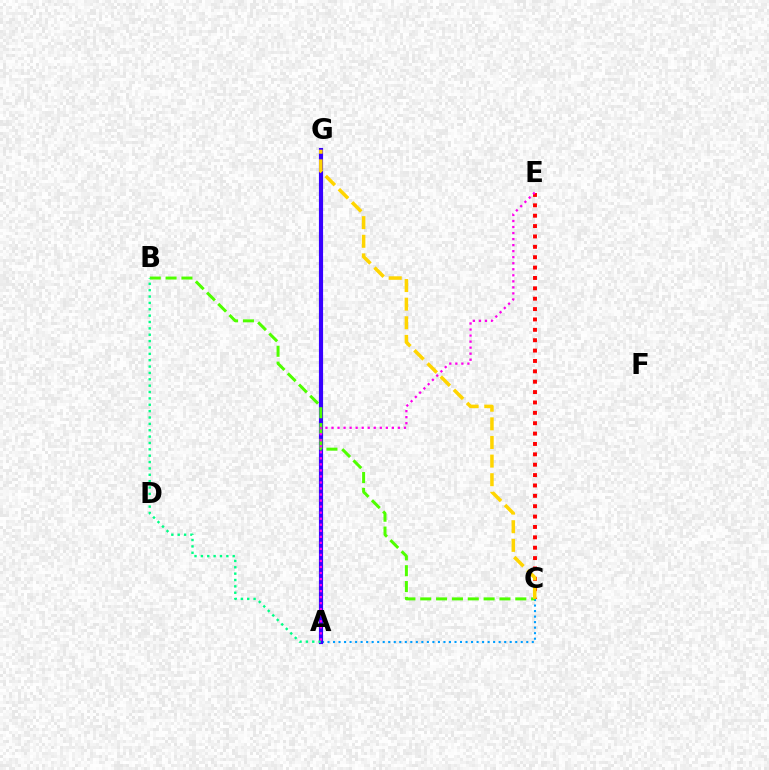{('A', 'C'): [{'color': '#009eff', 'line_style': 'dotted', 'thickness': 1.5}], ('A', 'G'): [{'color': '#3700ff', 'line_style': 'solid', 'thickness': 2.99}], ('C', 'E'): [{'color': '#ff0000', 'line_style': 'dotted', 'thickness': 2.82}], ('B', 'C'): [{'color': '#4fff00', 'line_style': 'dashed', 'thickness': 2.15}], ('A', 'B'): [{'color': '#00ff86', 'line_style': 'dotted', 'thickness': 1.73}], ('C', 'G'): [{'color': '#ffd500', 'line_style': 'dashed', 'thickness': 2.53}], ('A', 'E'): [{'color': '#ff00ed', 'line_style': 'dotted', 'thickness': 1.64}]}